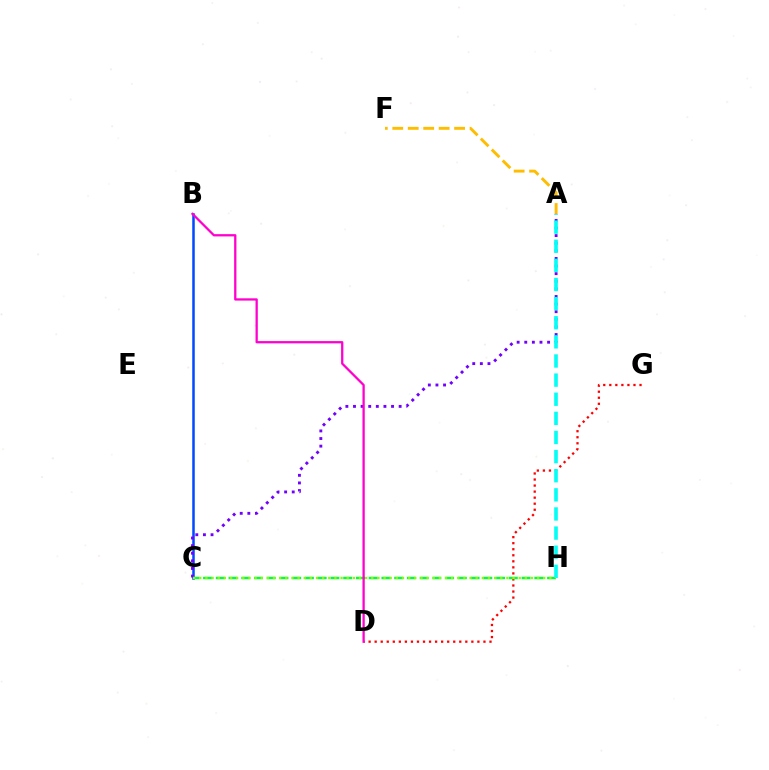{('D', 'G'): [{'color': '#ff0000', 'line_style': 'dotted', 'thickness': 1.64}], ('A', 'F'): [{'color': '#ffbd00', 'line_style': 'dashed', 'thickness': 2.1}], ('B', 'C'): [{'color': '#004bff', 'line_style': 'solid', 'thickness': 1.82}], ('A', 'C'): [{'color': '#7200ff', 'line_style': 'dotted', 'thickness': 2.07}], ('C', 'H'): [{'color': '#00ff39', 'line_style': 'dashed', 'thickness': 1.73}, {'color': '#84ff00', 'line_style': 'dotted', 'thickness': 1.67}], ('A', 'H'): [{'color': '#00fff6', 'line_style': 'dashed', 'thickness': 2.6}], ('B', 'D'): [{'color': '#ff00cf', 'line_style': 'solid', 'thickness': 1.64}]}